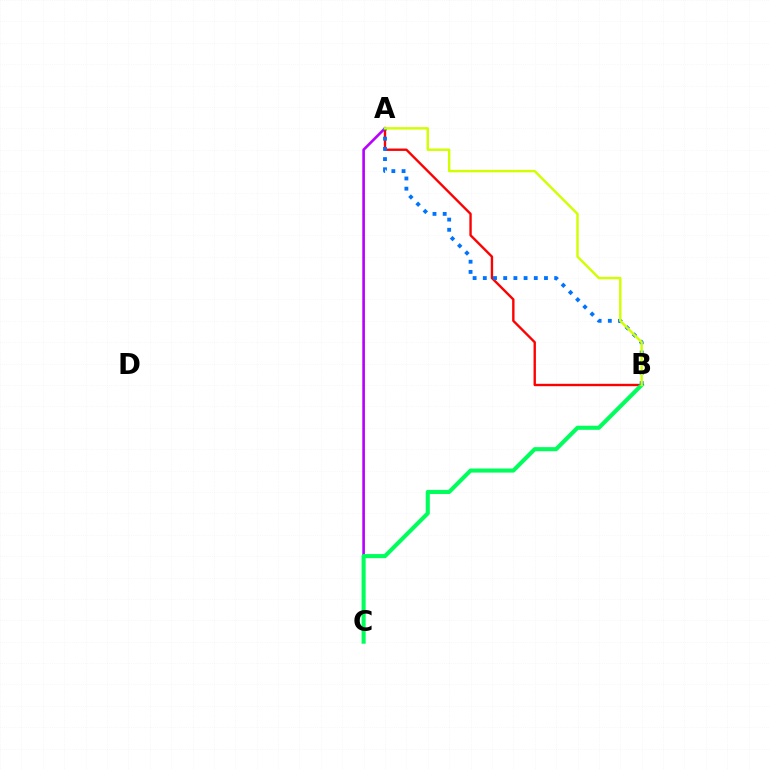{('A', 'C'): [{'color': '#b900ff', 'line_style': 'solid', 'thickness': 1.89}], ('A', 'B'): [{'color': '#ff0000', 'line_style': 'solid', 'thickness': 1.71}, {'color': '#0074ff', 'line_style': 'dotted', 'thickness': 2.77}, {'color': '#d1ff00', 'line_style': 'solid', 'thickness': 1.74}], ('B', 'C'): [{'color': '#00ff5c', 'line_style': 'solid', 'thickness': 2.94}]}